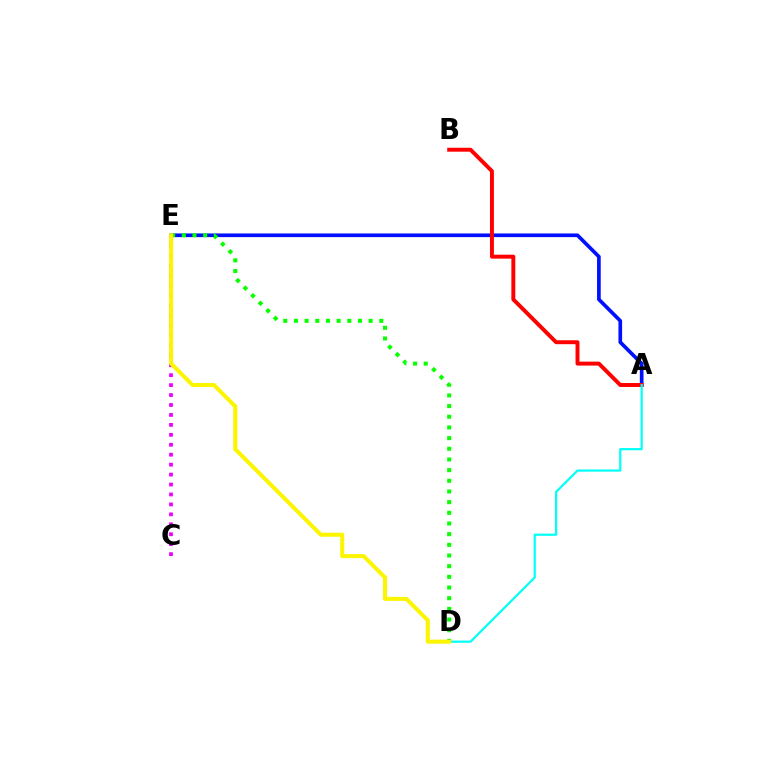{('A', 'E'): [{'color': '#0010ff', 'line_style': 'solid', 'thickness': 2.65}], ('A', 'B'): [{'color': '#ff0000', 'line_style': 'solid', 'thickness': 2.84}], ('C', 'E'): [{'color': '#ee00ff', 'line_style': 'dotted', 'thickness': 2.7}], ('D', 'E'): [{'color': '#08ff00', 'line_style': 'dotted', 'thickness': 2.9}, {'color': '#fcf500', 'line_style': 'solid', 'thickness': 2.91}], ('A', 'D'): [{'color': '#00fff6', 'line_style': 'solid', 'thickness': 1.58}]}